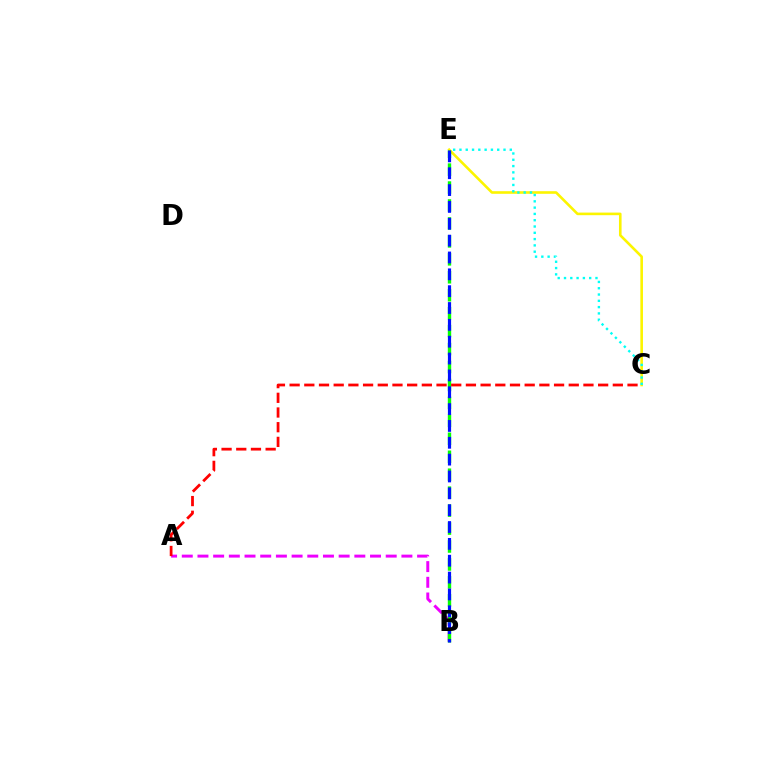{('C', 'E'): [{'color': '#fcf500', 'line_style': 'solid', 'thickness': 1.87}, {'color': '#00fff6', 'line_style': 'dotted', 'thickness': 1.71}], ('A', 'B'): [{'color': '#ee00ff', 'line_style': 'dashed', 'thickness': 2.13}], ('B', 'E'): [{'color': '#08ff00', 'line_style': 'dashed', 'thickness': 2.44}, {'color': '#0010ff', 'line_style': 'dashed', 'thickness': 2.29}], ('A', 'C'): [{'color': '#ff0000', 'line_style': 'dashed', 'thickness': 2.0}]}